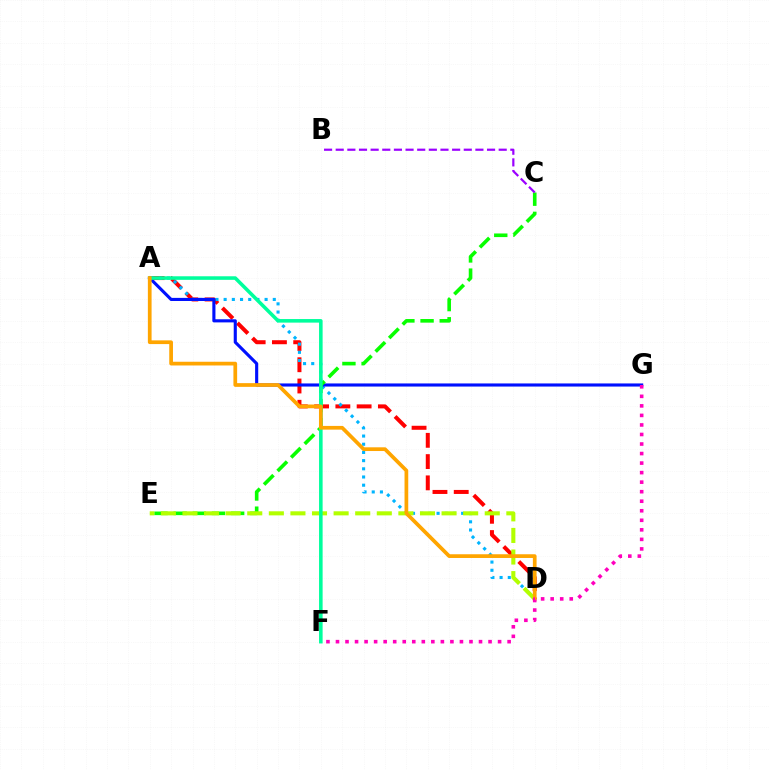{('A', 'D'): [{'color': '#ff0000', 'line_style': 'dashed', 'thickness': 2.89}, {'color': '#00b5ff', 'line_style': 'dotted', 'thickness': 2.22}, {'color': '#ffa500', 'line_style': 'solid', 'thickness': 2.68}], ('A', 'G'): [{'color': '#0010ff', 'line_style': 'solid', 'thickness': 2.25}], ('C', 'E'): [{'color': '#08ff00', 'line_style': 'dashed', 'thickness': 2.6}], ('D', 'E'): [{'color': '#b3ff00', 'line_style': 'dashed', 'thickness': 2.93}], ('B', 'C'): [{'color': '#9b00ff', 'line_style': 'dashed', 'thickness': 1.58}], ('A', 'F'): [{'color': '#00ff9d', 'line_style': 'solid', 'thickness': 2.57}], ('F', 'G'): [{'color': '#ff00bd', 'line_style': 'dotted', 'thickness': 2.59}]}